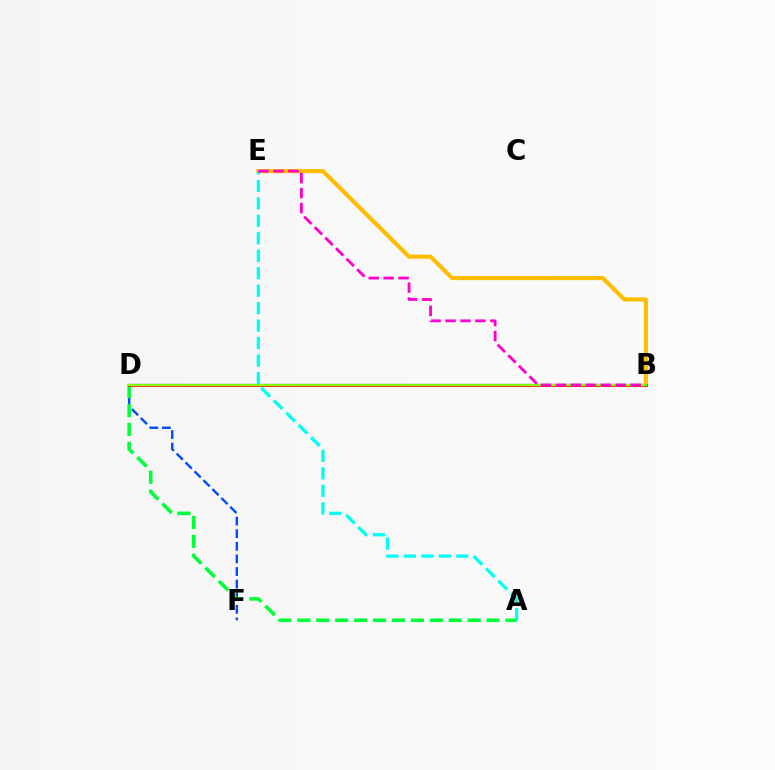{('B', 'D'): [{'color': '#7200ff', 'line_style': 'solid', 'thickness': 1.57}, {'color': '#ff0000', 'line_style': 'solid', 'thickness': 1.96}, {'color': '#84ff00', 'line_style': 'solid', 'thickness': 1.65}], ('B', 'E'): [{'color': '#ffbd00', 'line_style': 'solid', 'thickness': 2.99}, {'color': '#ff00cf', 'line_style': 'dashed', 'thickness': 2.03}], ('D', 'F'): [{'color': '#004bff', 'line_style': 'dashed', 'thickness': 1.71}], ('A', 'D'): [{'color': '#00ff39', 'line_style': 'dashed', 'thickness': 2.57}], ('A', 'E'): [{'color': '#00fff6', 'line_style': 'dashed', 'thickness': 2.37}]}